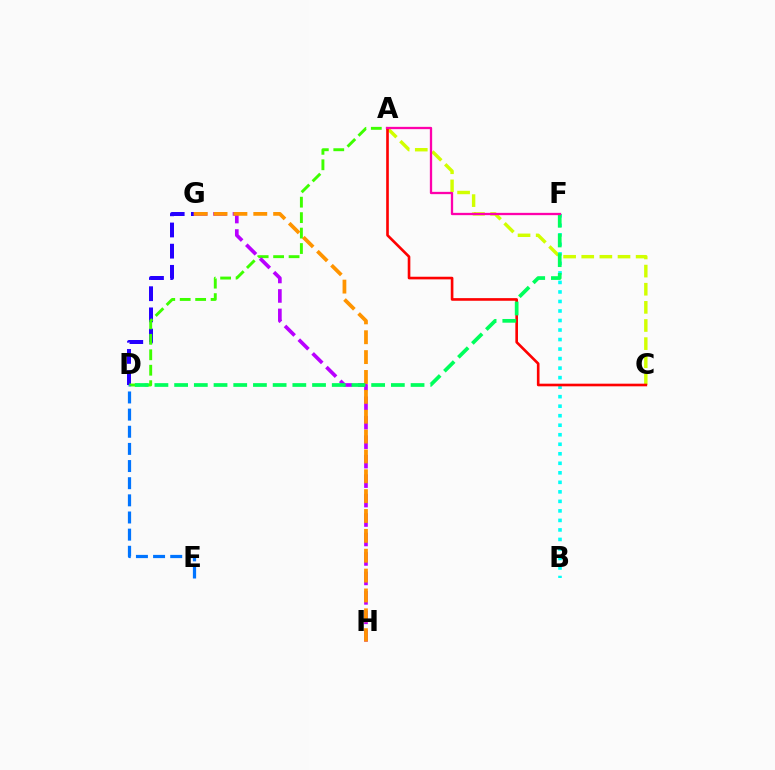{('D', 'G'): [{'color': '#2500ff', 'line_style': 'dashed', 'thickness': 2.88}], ('A', 'C'): [{'color': '#d1ff00', 'line_style': 'dashed', 'thickness': 2.46}, {'color': '#ff0000', 'line_style': 'solid', 'thickness': 1.9}], ('B', 'F'): [{'color': '#00fff6', 'line_style': 'dotted', 'thickness': 2.59}], ('A', 'D'): [{'color': '#3dff00', 'line_style': 'dashed', 'thickness': 2.1}], ('G', 'H'): [{'color': '#b900ff', 'line_style': 'dashed', 'thickness': 2.64}, {'color': '#ff9400', 'line_style': 'dashed', 'thickness': 2.7}], ('D', 'E'): [{'color': '#0074ff', 'line_style': 'dashed', 'thickness': 2.33}], ('D', 'F'): [{'color': '#00ff5c', 'line_style': 'dashed', 'thickness': 2.68}], ('A', 'F'): [{'color': '#ff00ac', 'line_style': 'solid', 'thickness': 1.65}]}